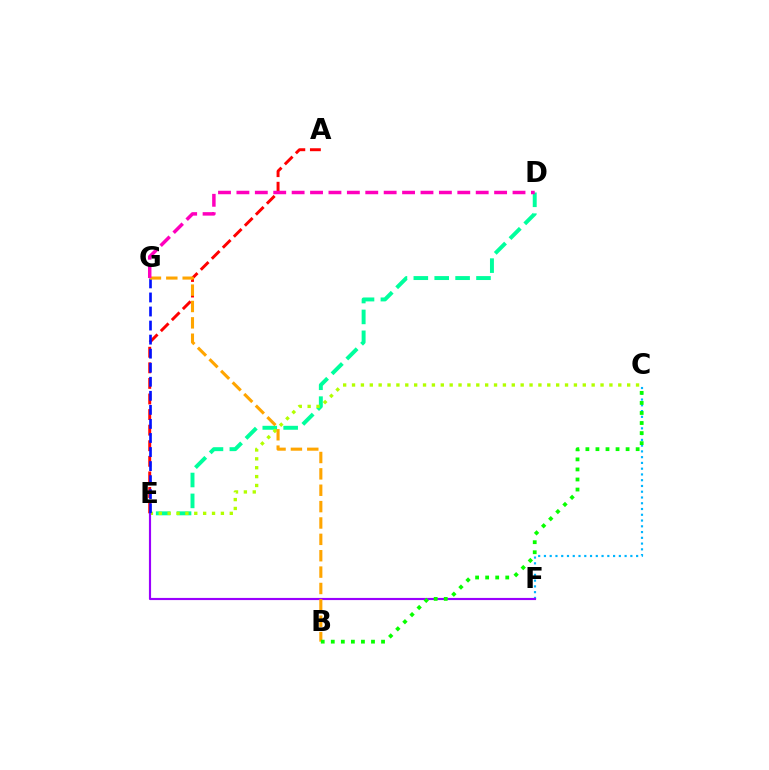{('C', 'F'): [{'color': '#00b5ff', 'line_style': 'dotted', 'thickness': 1.57}], ('A', 'E'): [{'color': '#ff0000', 'line_style': 'dashed', 'thickness': 2.12}], ('D', 'E'): [{'color': '#00ff9d', 'line_style': 'dashed', 'thickness': 2.84}], ('C', 'E'): [{'color': '#b3ff00', 'line_style': 'dotted', 'thickness': 2.41}], ('E', 'F'): [{'color': '#9b00ff', 'line_style': 'solid', 'thickness': 1.55}], ('E', 'G'): [{'color': '#0010ff', 'line_style': 'dashed', 'thickness': 1.91}], ('B', 'G'): [{'color': '#ffa500', 'line_style': 'dashed', 'thickness': 2.22}], ('B', 'C'): [{'color': '#08ff00', 'line_style': 'dotted', 'thickness': 2.73}], ('D', 'G'): [{'color': '#ff00bd', 'line_style': 'dashed', 'thickness': 2.5}]}